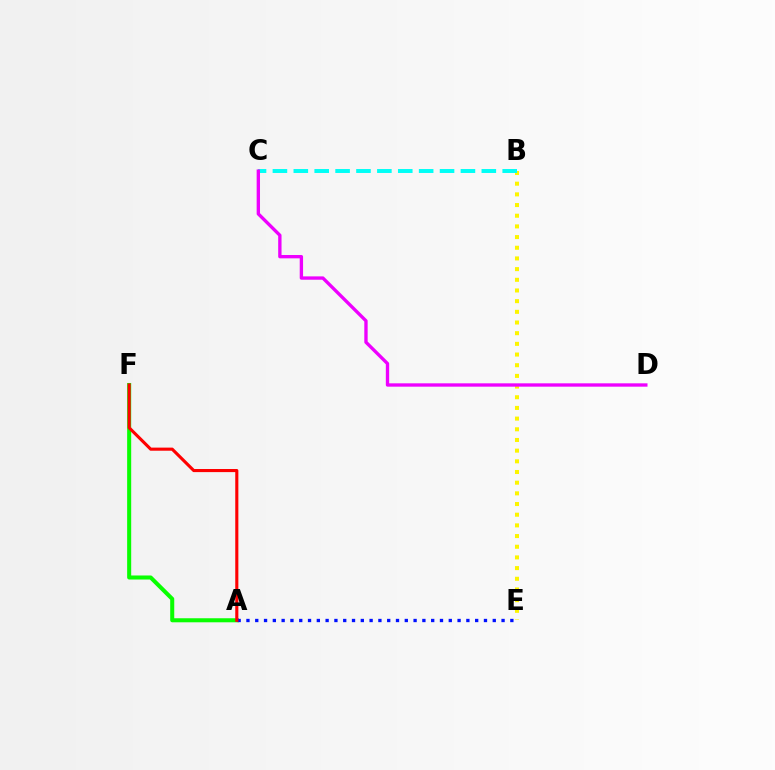{('B', 'E'): [{'color': '#fcf500', 'line_style': 'dotted', 'thickness': 2.9}], ('B', 'C'): [{'color': '#00fff6', 'line_style': 'dashed', 'thickness': 2.84}], ('C', 'D'): [{'color': '#ee00ff', 'line_style': 'solid', 'thickness': 2.41}], ('A', 'F'): [{'color': '#08ff00', 'line_style': 'solid', 'thickness': 2.91}, {'color': '#ff0000', 'line_style': 'solid', 'thickness': 2.24}], ('A', 'E'): [{'color': '#0010ff', 'line_style': 'dotted', 'thickness': 2.39}]}